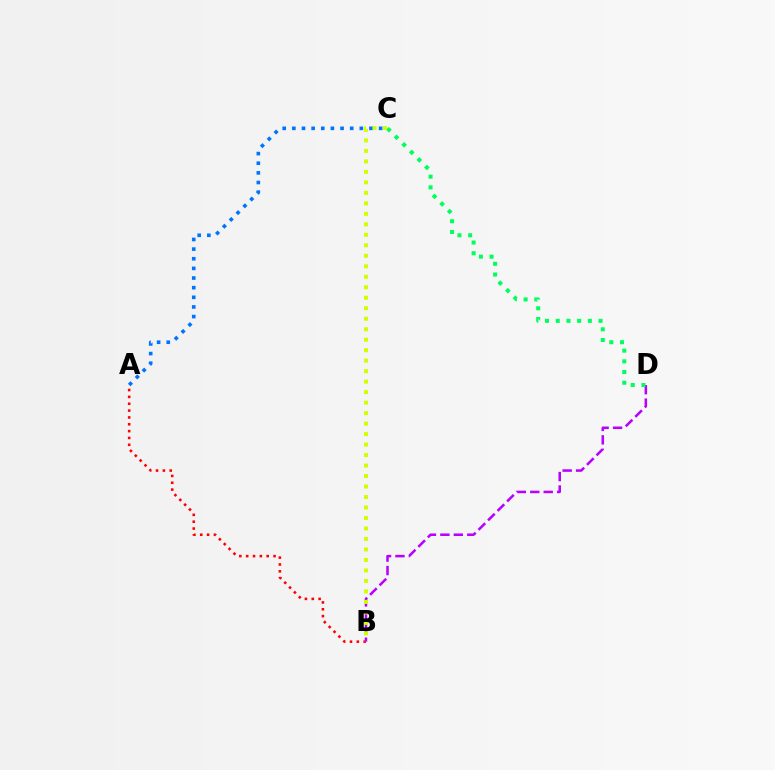{('A', 'B'): [{'color': '#ff0000', 'line_style': 'dotted', 'thickness': 1.86}], ('B', 'D'): [{'color': '#b900ff', 'line_style': 'dashed', 'thickness': 1.83}], ('C', 'D'): [{'color': '#00ff5c', 'line_style': 'dotted', 'thickness': 2.91}], ('A', 'C'): [{'color': '#0074ff', 'line_style': 'dotted', 'thickness': 2.62}], ('B', 'C'): [{'color': '#d1ff00', 'line_style': 'dotted', 'thickness': 2.85}]}